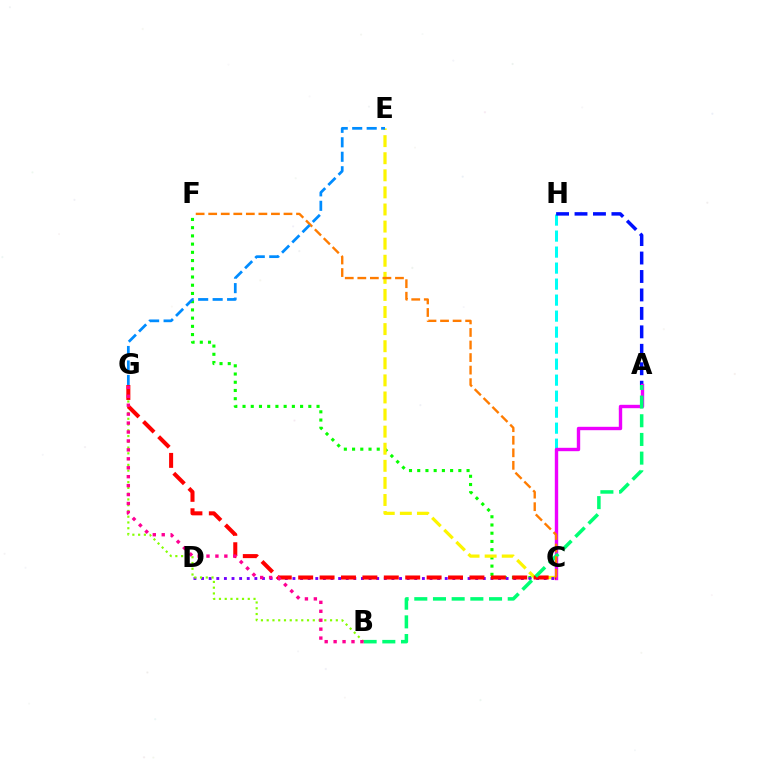{('C', 'F'): [{'color': '#08ff00', 'line_style': 'dotted', 'thickness': 2.23}, {'color': '#ff7c00', 'line_style': 'dashed', 'thickness': 1.7}], ('C', 'E'): [{'color': '#fcf500', 'line_style': 'dashed', 'thickness': 2.32}], ('C', 'D'): [{'color': '#7200ff', 'line_style': 'dotted', 'thickness': 2.07}], ('C', 'H'): [{'color': '#00fff6', 'line_style': 'dashed', 'thickness': 2.17}], ('B', 'G'): [{'color': '#84ff00', 'line_style': 'dotted', 'thickness': 1.57}, {'color': '#ff0094', 'line_style': 'dotted', 'thickness': 2.43}], ('A', 'H'): [{'color': '#0010ff', 'line_style': 'dashed', 'thickness': 2.51}], ('A', 'C'): [{'color': '#ee00ff', 'line_style': 'solid', 'thickness': 2.43}], ('C', 'G'): [{'color': '#ff0000', 'line_style': 'dashed', 'thickness': 2.91}], ('A', 'B'): [{'color': '#00ff74', 'line_style': 'dashed', 'thickness': 2.54}], ('E', 'G'): [{'color': '#008cff', 'line_style': 'dashed', 'thickness': 1.97}]}